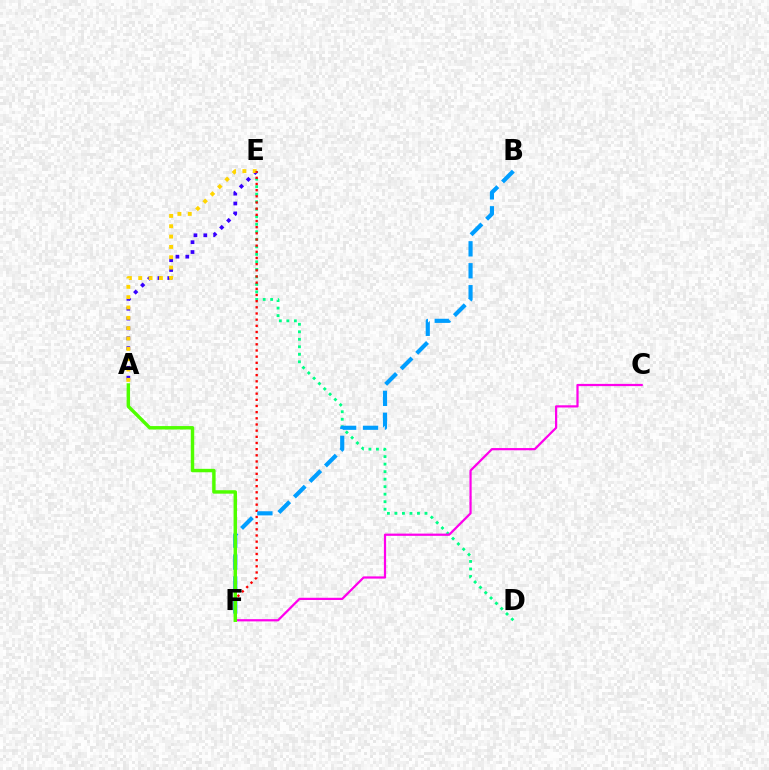{('D', 'E'): [{'color': '#00ff86', 'line_style': 'dotted', 'thickness': 2.04}], ('A', 'E'): [{'color': '#3700ff', 'line_style': 'dotted', 'thickness': 2.68}, {'color': '#ffd500', 'line_style': 'dotted', 'thickness': 2.81}], ('C', 'F'): [{'color': '#ff00ed', 'line_style': 'solid', 'thickness': 1.6}], ('E', 'F'): [{'color': '#ff0000', 'line_style': 'dotted', 'thickness': 1.68}], ('B', 'F'): [{'color': '#009eff', 'line_style': 'dashed', 'thickness': 2.98}], ('A', 'F'): [{'color': '#4fff00', 'line_style': 'solid', 'thickness': 2.47}]}